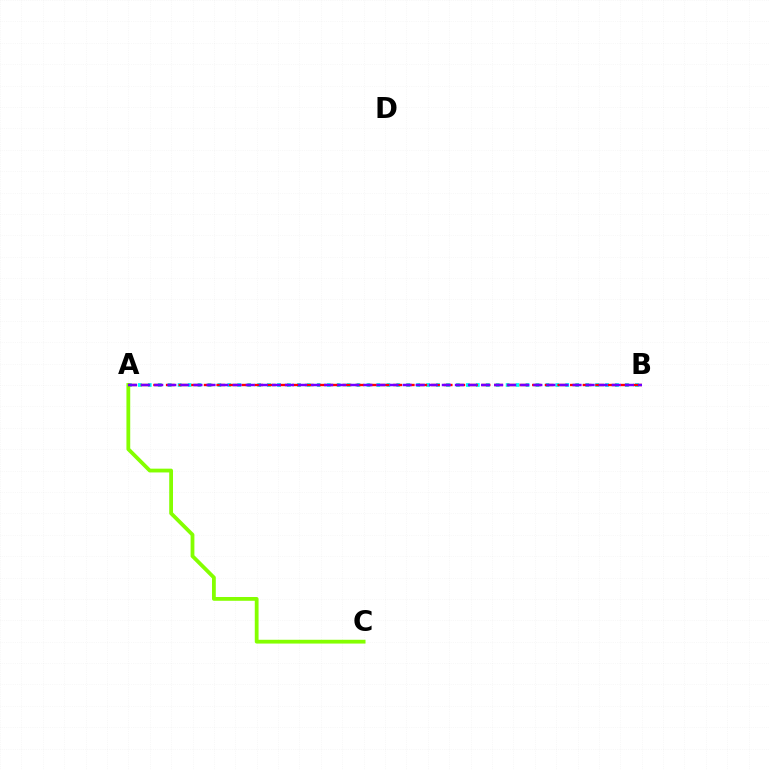{('A', 'B'): [{'color': '#00fff6', 'line_style': 'dotted', 'thickness': 2.7}, {'color': '#ff0000', 'line_style': 'dashed', 'thickness': 1.72}, {'color': '#7200ff', 'line_style': 'dashed', 'thickness': 1.78}], ('A', 'C'): [{'color': '#84ff00', 'line_style': 'solid', 'thickness': 2.73}]}